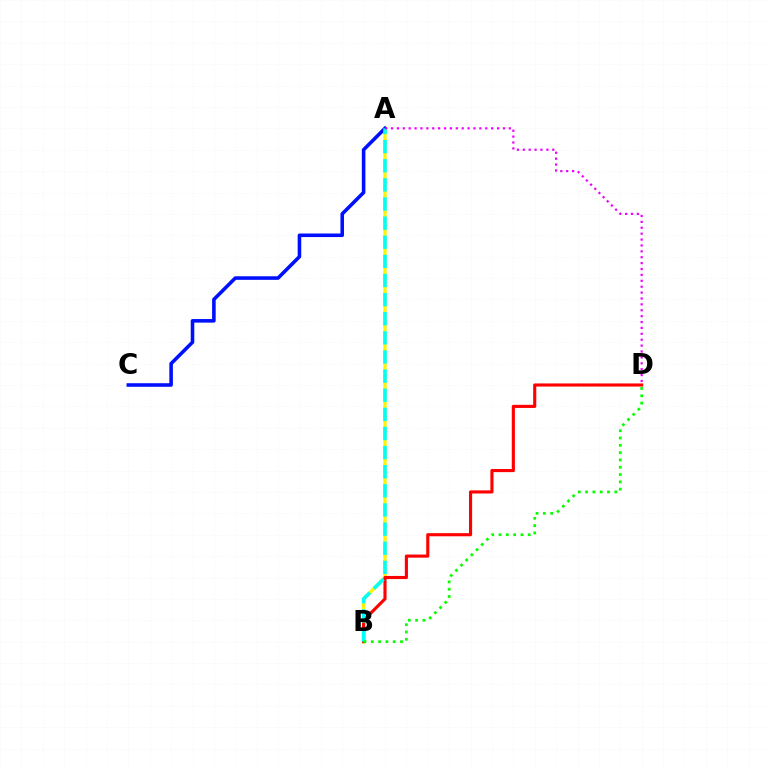{('A', 'B'): [{'color': '#fcf500', 'line_style': 'solid', 'thickness': 2.4}, {'color': '#00fff6', 'line_style': 'dashed', 'thickness': 2.6}], ('A', 'C'): [{'color': '#0010ff', 'line_style': 'solid', 'thickness': 2.57}], ('B', 'D'): [{'color': '#ff0000', 'line_style': 'solid', 'thickness': 2.25}, {'color': '#08ff00', 'line_style': 'dotted', 'thickness': 1.98}], ('A', 'D'): [{'color': '#ee00ff', 'line_style': 'dotted', 'thickness': 1.6}]}